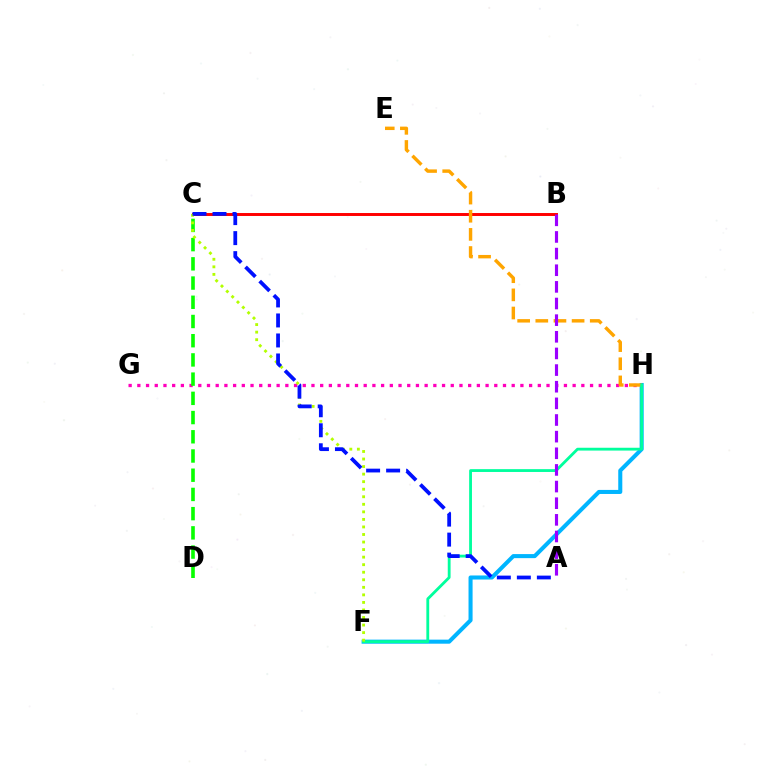{('B', 'C'): [{'color': '#ff0000', 'line_style': 'solid', 'thickness': 2.12}], ('F', 'H'): [{'color': '#00b5ff', 'line_style': 'solid', 'thickness': 2.92}, {'color': '#00ff9d', 'line_style': 'solid', 'thickness': 2.03}], ('G', 'H'): [{'color': '#ff00bd', 'line_style': 'dotted', 'thickness': 2.37}], ('C', 'D'): [{'color': '#08ff00', 'line_style': 'dashed', 'thickness': 2.61}], ('E', 'H'): [{'color': '#ffa500', 'line_style': 'dashed', 'thickness': 2.47}], ('C', 'F'): [{'color': '#b3ff00', 'line_style': 'dotted', 'thickness': 2.05}], ('A', 'C'): [{'color': '#0010ff', 'line_style': 'dashed', 'thickness': 2.72}], ('A', 'B'): [{'color': '#9b00ff', 'line_style': 'dashed', 'thickness': 2.26}]}